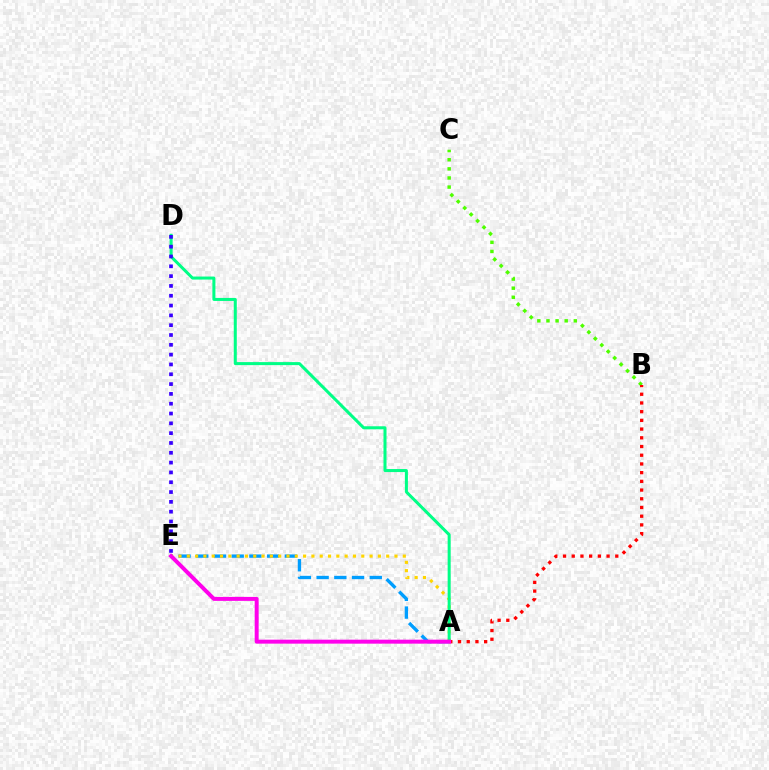{('A', 'E'): [{'color': '#009eff', 'line_style': 'dashed', 'thickness': 2.41}, {'color': '#ffd500', 'line_style': 'dotted', 'thickness': 2.26}, {'color': '#ff00ed', 'line_style': 'solid', 'thickness': 2.85}], ('B', 'C'): [{'color': '#4fff00', 'line_style': 'dotted', 'thickness': 2.48}], ('A', 'D'): [{'color': '#00ff86', 'line_style': 'solid', 'thickness': 2.18}], ('A', 'B'): [{'color': '#ff0000', 'line_style': 'dotted', 'thickness': 2.37}], ('D', 'E'): [{'color': '#3700ff', 'line_style': 'dotted', 'thickness': 2.67}]}